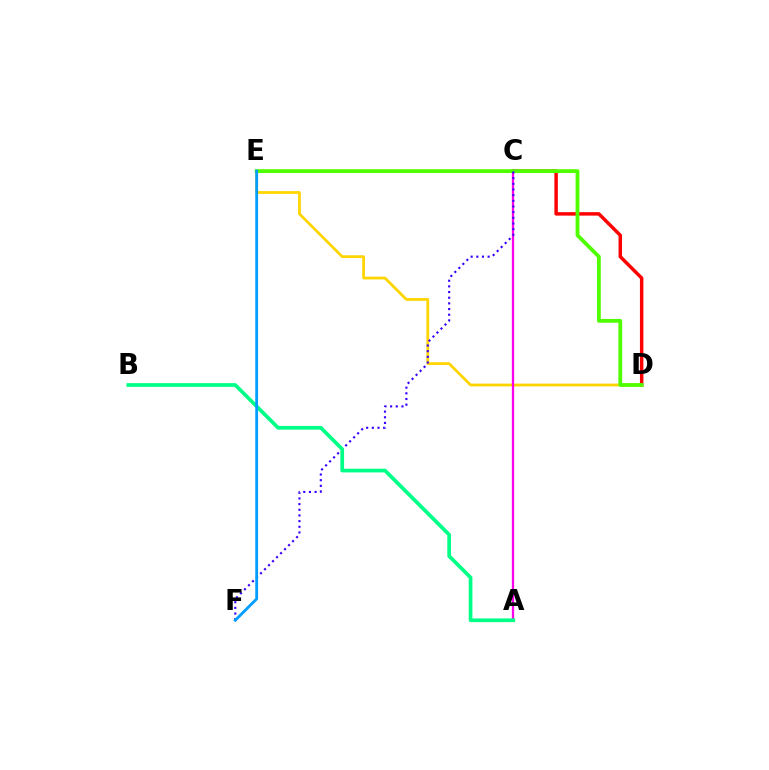{('D', 'E'): [{'color': '#ffd500', 'line_style': 'solid', 'thickness': 1.99}, {'color': '#4fff00', 'line_style': 'solid', 'thickness': 2.74}], ('C', 'D'): [{'color': '#ff0000', 'line_style': 'solid', 'thickness': 2.5}], ('A', 'C'): [{'color': '#ff00ed', 'line_style': 'solid', 'thickness': 1.64}], ('C', 'F'): [{'color': '#3700ff', 'line_style': 'dotted', 'thickness': 1.54}], ('A', 'B'): [{'color': '#00ff86', 'line_style': 'solid', 'thickness': 2.68}], ('E', 'F'): [{'color': '#009eff', 'line_style': 'solid', 'thickness': 2.04}]}